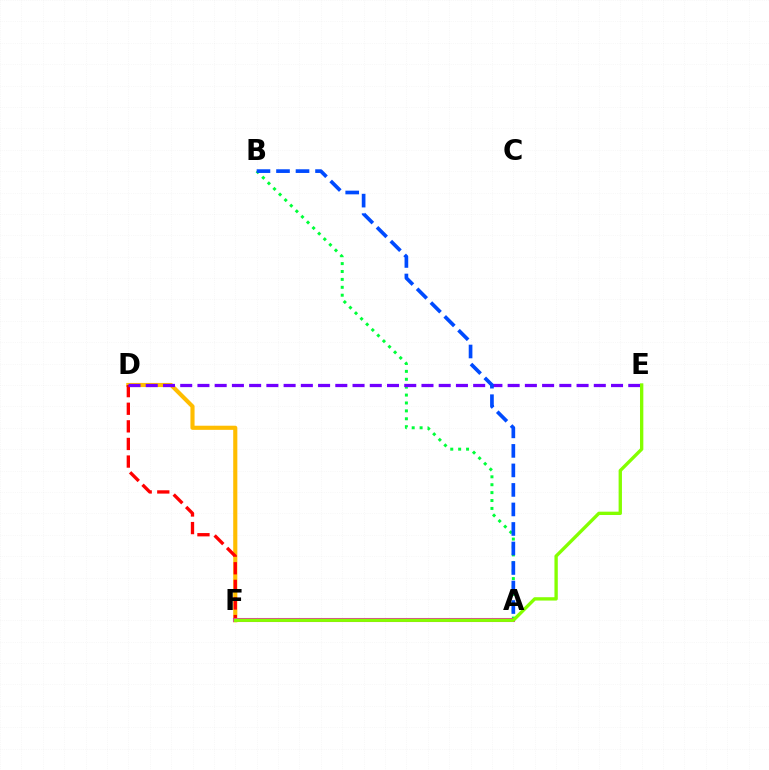{('D', 'F'): [{'color': '#ffbd00', 'line_style': 'solid', 'thickness': 2.97}, {'color': '#ff0000', 'line_style': 'dashed', 'thickness': 2.39}], ('A', 'F'): [{'color': '#00fff6', 'line_style': 'dashed', 'thickness': 2.08}, {'color': '#ff00cf', 'line_style': 'solid', 'thickness': 2.92}], ('A', 'B'): [{'color': '#00ff39', 'line_style': 'dotted', 'thickness': 2.15}, {'color': '#004bff', 'line_style': 'dashed', 'thickness': 2.65}], ('D', 'E'): [{'color': '#7200ff', 'line_style': 'dashed', 'thickness': 2.34}], ('E', 'F'): [{'color': '#84ff00', 'line_style': 'solid', 'thickness': 2.41}]}